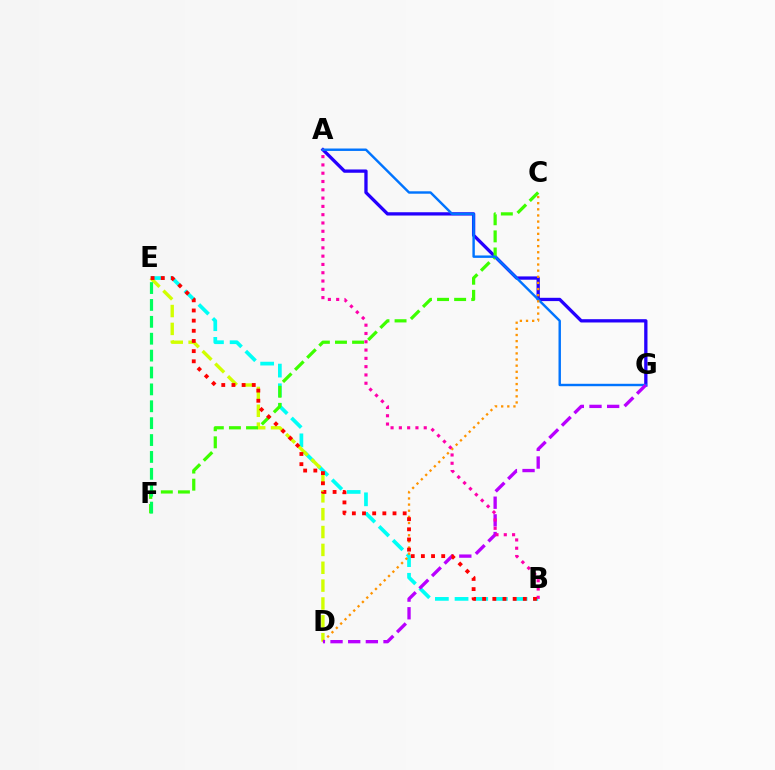{('B', 'E'): [{'color': '#00fff6', 'line_style': 'dashed', 'thickness': 2.67}, {'color': '#ff0000', 'line_style': 'dotted', 'thickness': 2.76}], ('A', 'G'): [{'color': '#2500ff', 'line_style': 'solid', 'thickness': 2.37}, {'color': '#0074ff', 'line_style': 'solid', 'thickness': 1.75}], ('D', 'E'): [{'color': '#d1ff00', 'line_style': 'dashed', 'thickness': 2.43}], ('C', 'F'): [{'color': '#3dff00', 'line_style': 'dashed', 'thickness': 2.32}], ('C', 'D'): [{'color': '#ff9400', 'line_style': 'dotted', 'thickness': 1.67}], ('E', 'F'): [{'color': '#00ff5c', 'line_style': 'dashed', 'thickness': 2.29}], ('D', 'G'): [{'color': '#b900ff', 'line_style': 'dashed', 'thickness': 2.4}], ('A', 'B'): [{'color': '#ff00ac', 'line_style': 'dotted', 'thickness': 2.25}]}